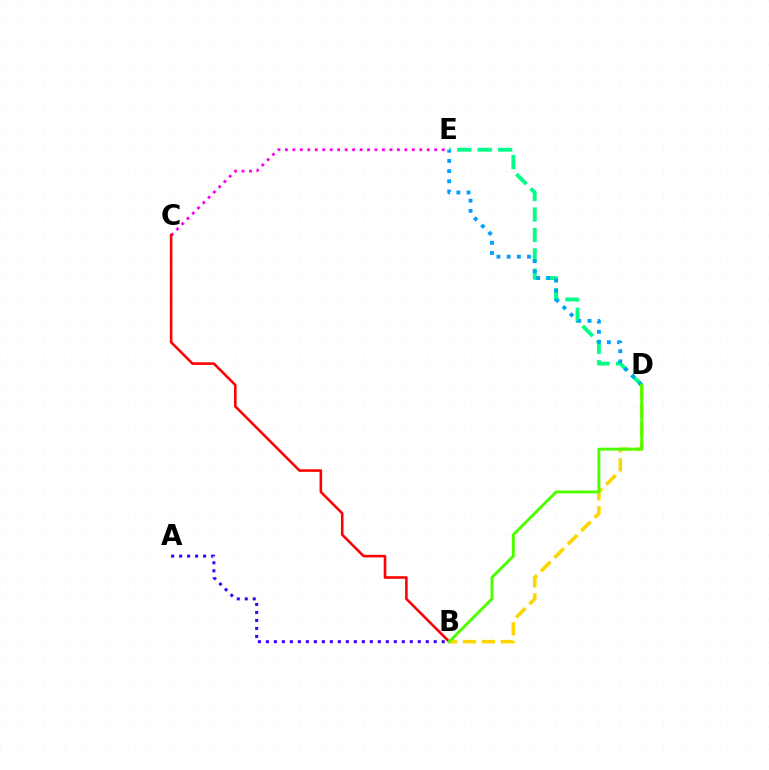{('D', 'E'): [{'color': '#00ff86', 'line_style': 'dashed', 'thickness': 2.78}, {'color': '#009eff', 'line_style': 'dotted', 'thickness': 2.77}], ('C', 'E'): [{'color': '#ff00ed', 'line_style': 'dotted', 'thickness': 2.03}], ('B', 'C'): [{'color': '#ff0000', 'line_style': 'solid', 'thickness': 1.85}], ('B', 'D'): [{'color': '#ffd500', 'line_style': 'dashed', 'thickness': 2.57}, {'color': '#4fff00', 'line_style': 'solid', 'thickness': 2.11}], ('A', 'B'): [{'color': '#3700ff', 'line_style': 'dotted', 'thickness': 2.17}]}